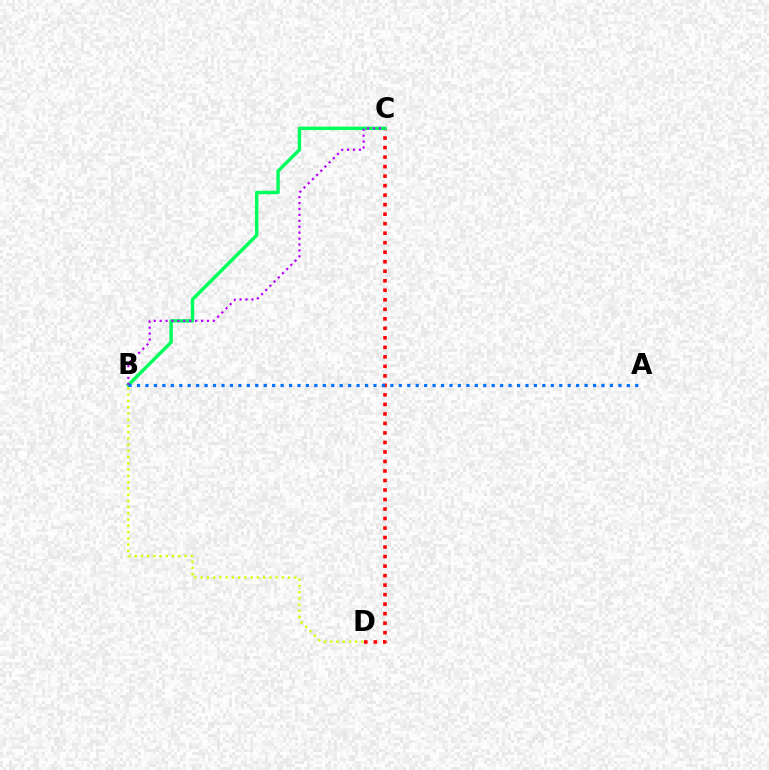{('C', 'D'): [{'color': '#ff0000', 'line_style': 'dotted', 'thickness': 2.58}], ('B', 'C'): [{'color': '#00ff5c', 'line_style': 'solid', 'thickness': 2.47}, {'color': '#b900ff', 'line_style': 'dotted', 'thickness': 1.61}], ('A', 'B'): [{'color': '#0074ff', 'line_style': 'dotted', 'thickness': 2.29}], ('B', 'D'): [{'color': '#d1ff00', 'line_style': 'dotted', 'thickness': 1.7}]}